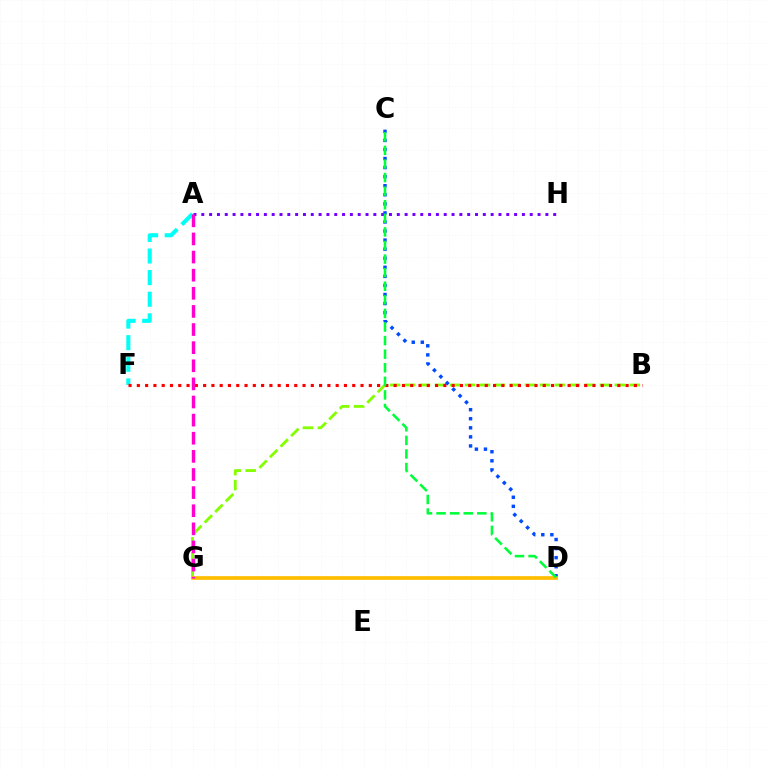{('A', 'F'): [{'color': '#00fff6', 'line_style': 'dashed', 'thickness': 2.94}], ('B', 'G'): [{'color': '#84ff00', 'line_style': 'dashed', 'thickness': 2.04}], ('A', 'H'): [{'color': '#7200ff', 'line_style': 'dotted', 'thickness': 2.12}], ('B', 'F'): [{'color': '#ff0000', 'line_style': 'dotted', 'thickness': 2.25}], ('C', 'D'): [{'color': '#004bff', 'line_style': 'dotted', 'thickness': 2.46}, {'color': '#00ff39', 'line_style': 'dashed', 'thickness': 1.85}], ('D', 'G'): [{'color': '#ffbd00', 'line_style': 'solid', 'thickness': 2.68}], ('A', 'G'): [{'color': '#ff00cf', 'line_style': 'dashed', 'thickness': 2.46}]}